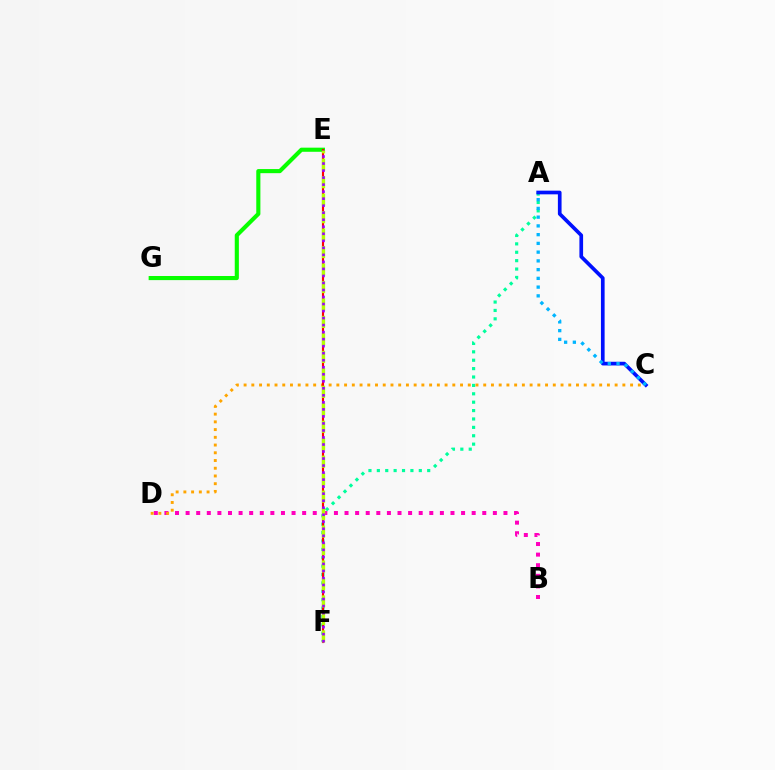{('B', 'D'): [{'color': '#ff00bd', 'line_style': 'dotted', 'thickness': 2.88}], ('A', 'F'): [{'color': '#00ff9d', 'line_style': 'dotted', 'thickness': 2.28}], ('E', 'G'): [{'color': '#08ff00', 'line_style': 'solid', 'thickness': 2.96}], ('C', 'D'): [{'color': '#ffa500', 'line_style': 'dotted', 'thickness': 2.1}], ('E', 'F'): [{'color': '#ff0000', 'line_style': 'solid', 'thickness': 1.55}, {'color': '#b3ff00', 'line_style': 'dashed', 'thickness': 2.37}, {'color': '#9b00ff', 'line_style': 'dotted', 'thickness': 1.91}], ('A', 'C'): [{'color': '#0010ff', 'line_style': 'solid', 'thickness': 2.65}, {'color': '#00b5ff', 'line_style': 'dotted', 'thickness': 2.38}]}